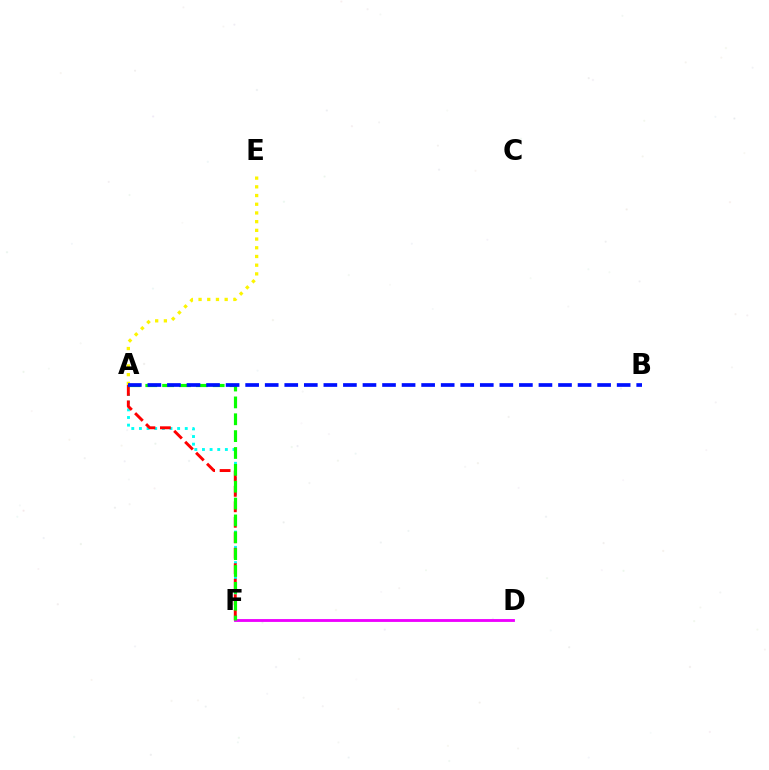{('A', 'E'): [{'color': '#fcf500', 'line_style': 'dotted', 'thickness': 2.37}], ('A', 'F'): [{'color': '#00fff6', 'line_style': 'dotted', 'thickness': 2.08}, {'color': '#ff0000', 'line_style': 'dashed', 'thickness': 2.1}, {'color': '#08ff00', 'line_style': 'dashed', 'thickness': 2.29}], ('D', 'F'): [{'color': '#ee00ff', 'line_style': 'solid', 'thickness': 2.05}], ('A', 'B'): [{'color': '#0010ff', 'line_style': 'dashed', 'thickness': 2.66}]}